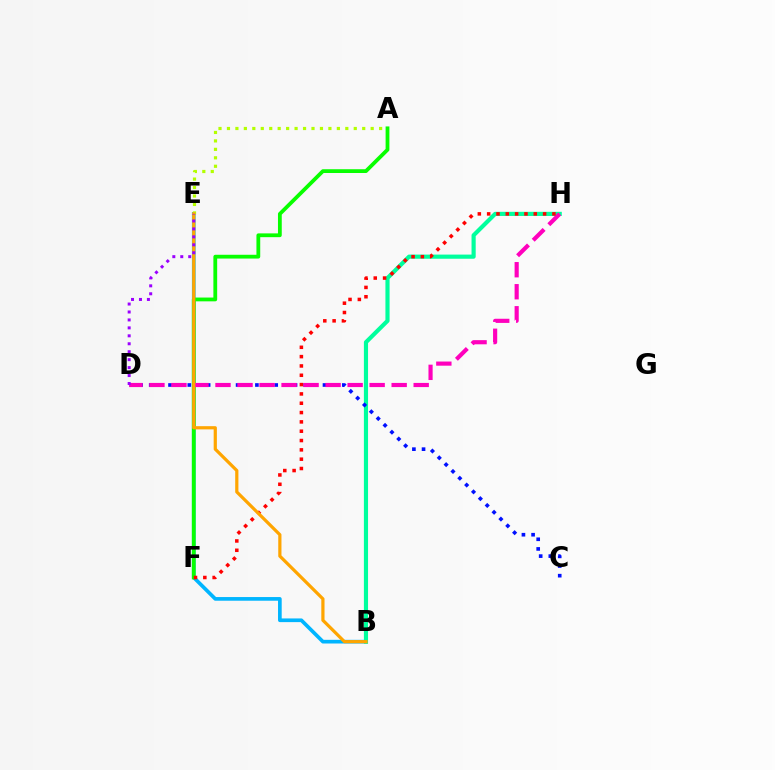{('B', 'E'): [{'color': '#00b5ff', 'line_style': 'solid', 'thickness': 2.65}, {'color': '#ffa500', 'line_style': 'solid', 'thickness': 2.31}], ('A', 'E'): [{'color': '#b3ff00', 'line_style': 'dotted', 'thickness': 2.3}], ('A', 'F'): [{'color': '#08ff00', 'line_style': 'solid', 'thickness': 2.73}], ('B', 'H'): [{'color': '#00ff9d', 'line_style': 'solid', 'thickness': 2.99}], ('C', 'D'): [{'color': '#0010ff', 'line_style': 'dotted', 'thickness': 2.62}], ('D', 'H'): [{'color': '#ff00bd', 'line_style': 'dashed', 'thickness': 2.99}], ('F', 'H'): [{'color': '#ff0000', 'line_style': 'dotted', 'thickness': 2.53}], ('D', 'E'): [{'color': '#9b00ff', 'line_style': 'dotted', 'thickness': 2.16}]}